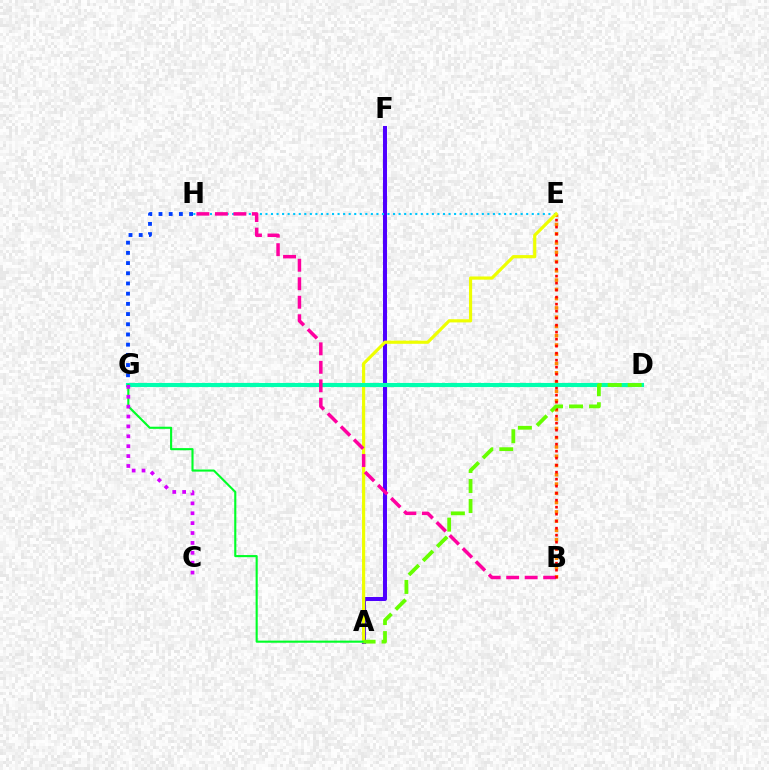{('A', 'F'): [{'color': '#4f00ff', 'line_style': 'solid', 'thickness': 2.91}], ('E', 'H'): [{'color': '#00c7ff', 'line_style': 'dotted', 'thickness': 1.51}], ('B', 'E'): [{'color': '#ff8800', 'line_style': 'dotted', 'thickness': 2.52}, {'color': '#ff0000', 'line_style': 'dotted', 'thickness': 1.9}], ('G', 'H'): [{'color': '#003fff', 'line_style': 'dotted', 'thickness': 2.77}], ('A', 'E'): [{'color': '#eeff00', 'line_style': 'solid', 'thickness': 2.28}], ('D', 'G'): [{'color': '#00ffaf', 'line_style': 'solid', 'thickness': 2.96}], ('B', 'H'): [{'color': '#ff00a0', 'line_style': 'dashed', 'thickness': 2.51}], ('A', 'G'): [{'color': '#00ff27', 'line_style': 'solid', 'thickness': 1.53}], ('A', 'D'): [{'color': '#66ff00', 'line_style': 'dashed', 'thickness': 2.72}], ('C', 'G'): [{'color': '#d600ff', 'line_style': 'dotted', 'thickness': 2.69}]}